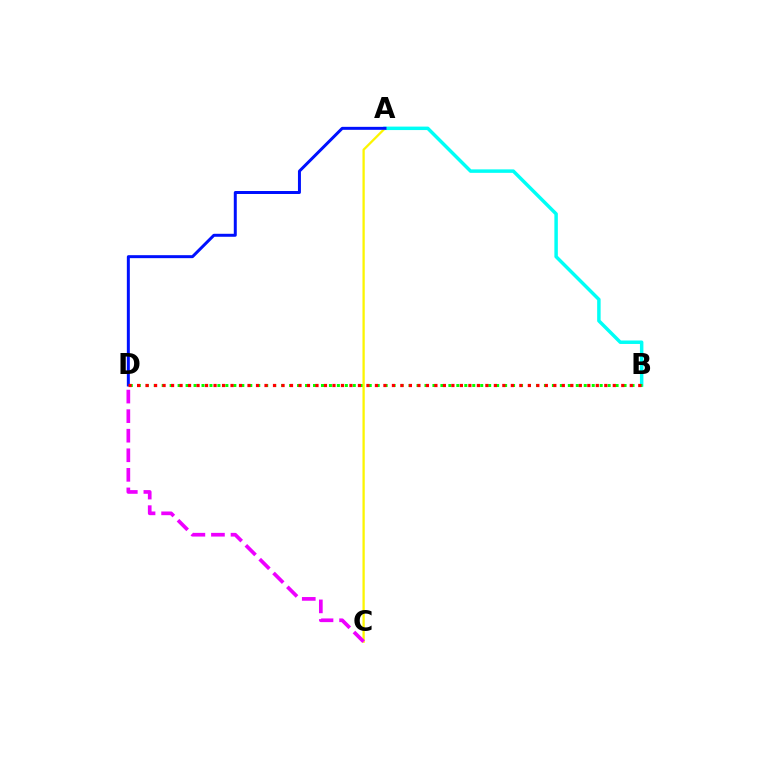{('A', 'B'): [{'color': '#00fff6', 'line_style': 'solid', 'thickness': 2.5}], ('B', 'D'): [{'color': '#08ff00', 'line_style': 'dotted', 'thickness': 2.16}, {'color': '#ff0000', 'line_style': 'dotted', 'thickness': 2.31}], ('A', 'C'): [{'color': '#fcf500', 'line_style': 'solid', 'thickness': 1.64}], ('C', 'D'): [{'color': '#ee00ff', 'line_style': 'dashed', 'thickness': 2.66}], ('A', 'D'): [{'color': '#0010ff', 'line_style': 'solid', 'thickness': 2.15}]}